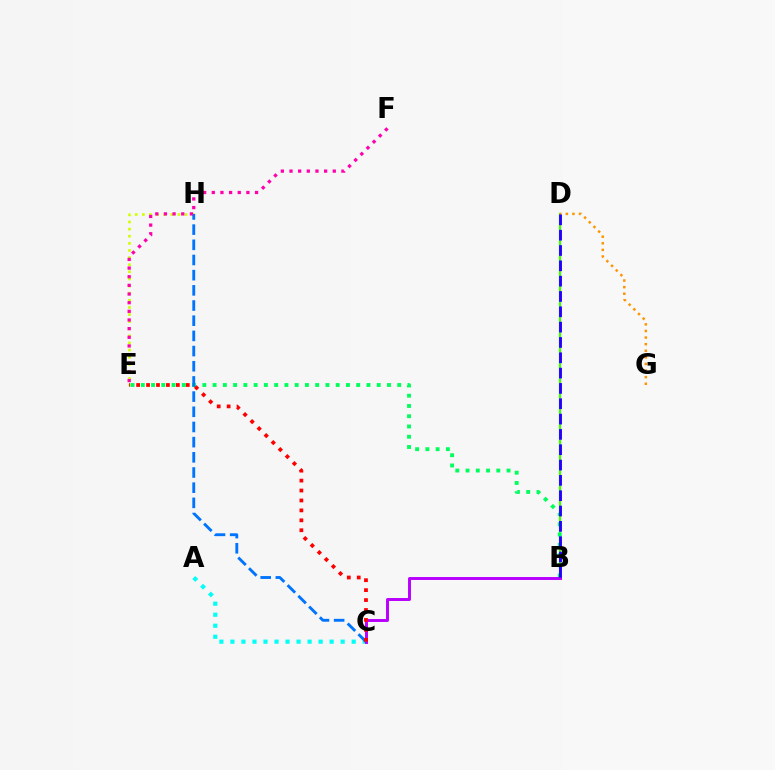{('B', 'D'): [{'color': '#3dff00', 'line_style': 'solid', 'thickness': 1.6}, {'color': '#2500ff', 'line_style': 'dashed', 'thickness': 2.08}], ('E', 'H'): [{'color': '#d1ff00', 'line_style': 'dotted', 'thickness': 1.93}], ('A', 'C'): [{'color': '#00fff6', 'line_style': 'dotted', 'thickness': 3.0}], ('B', 'E'): [{'color': '#00ff5c', 'line_style': 'dotted', 'thickness': 2.79}], ('B', 'C'): [{'color': '#b900ff', 'line_style': 'solid', 'thickness': 2.12}], ('D', 'G'): [{'color': '#ff9400', 'line_style': 'dotted', 'thickness': 1.79}], ('C', 'H'): [{'color': '#0074ff', 'line_style': 'dashed', 'thickness': 2.06}], ('C', 'E'): [{'color': '#ff0000', 'line_style': 'dotted', 'thickness': 2.7}], ('E', 'F'): [{'color': '#ff00ac', 'line_style': 'dotted', 'thickness': 2.35}]}